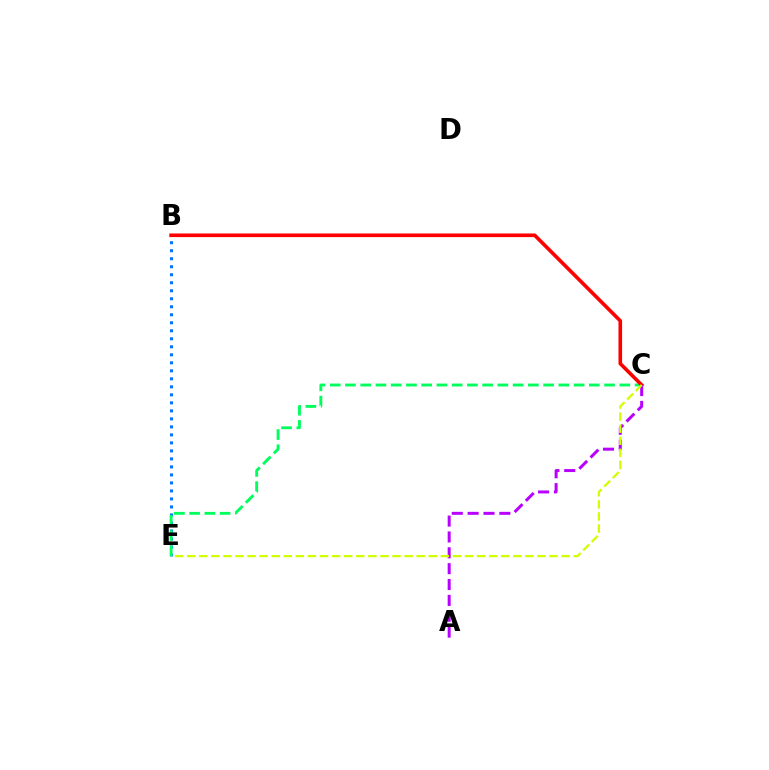{('B', 'E'): [{'color': '#0074ff', 'line_style': 'dotted', 'thickness': 2.18}], ('C', 'E'): [{'color': '#00ff5c', 'line_style': 'dashed', 'thickness': 2.07}, {'color': '#d1ff00', 'line_style': 'dashed', 'thickness': 1.64}], ('B', 'C'): [{'color': '#ff0000', 'line_style': 'solid', 'thickness': 2.61}], ('A', 'C'): [{'color': '#b900ff', 'line_style': 'dashed', 'thickness': 2.15}]}